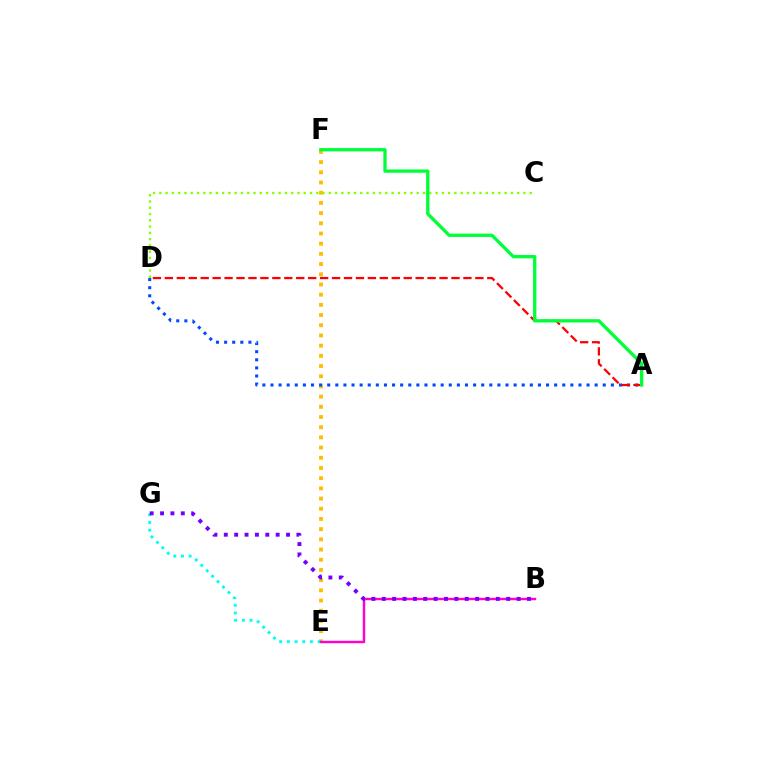{('E', 'F'): [{'color': '#ffbd00', 'line_style': 'dotted', 'thickness': 2.77}], ('E', 'G'): [{'color': '#00fff6', 'line_style': 'dotted', 'thickness': 2.09}], ('A', 'D'): [{'color': '#004bff', 'line_style': 'dotted', 'thickness': 2.2}, {'color': '#ff0000', 'line_style': 'dashed', 'thickness': 1.62}], ('C', 'D'): [{'color': '#84ff00', 'line_style': 'dotted', 'thickness': 1.71}], ('B', 'E'): [{'color': '#ff00cf', 'line_style': 'solid', 'thickness': 1.76}], ('B', 'G'): [{'color': '#7200ff', 'line_style': 'dotted', 'thickness': 2.82}], ('A', 'F'): [{'color': '#00ff39', 'line_style': 'solid', 'thickness': 2.39}]}